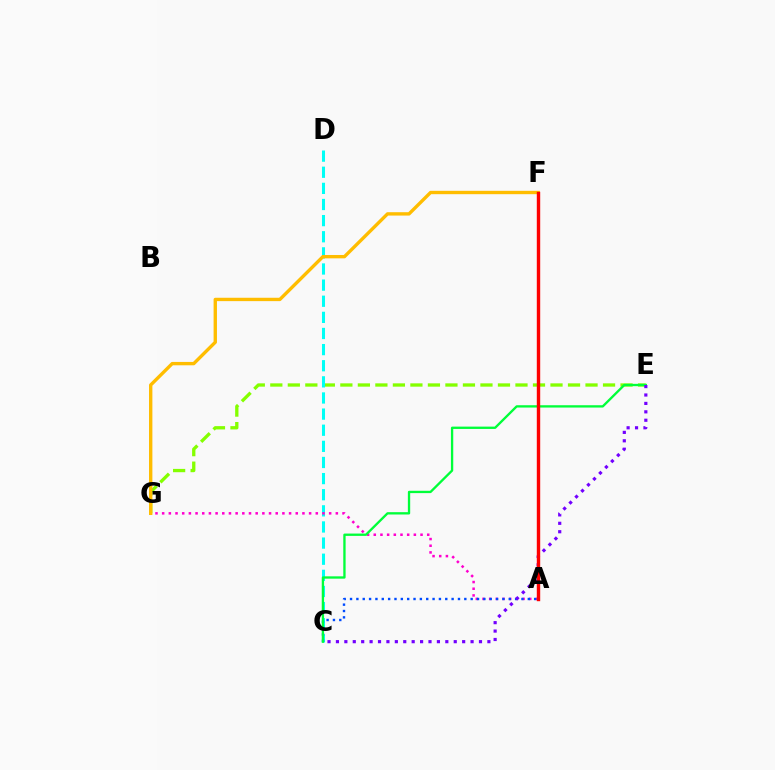{('E', 'G'): [{'color': '#84ff00', 'line_style': 'dashed', 'thickness': 2.38}], ('C', 'D'): [{'color': '#00fff6', 'line_style': 'dashed', 'thickness': 2.19}], ('A', 'G'): [{'color': '#ff00cf', 'line_style': 'dotted', 'thickness': 1.81}], ('A', 'C'): [{'color': '#004bff', 'line_style': 'dotted', 'thickness': 1.73}], ('C', 'E'): [{'color': '#00ff39', 'line_style': 'solid', 'thickness': 1.67}, {'color': '#7200ff', 'line_style': 'dotted', 'thickness': 2.29}], ('F', 'G'): [{'color': '#ffbd00', 'line_style': 'solid', 'thickness': 2.42}], ('A', 'F'): [{'color': '#ff0000', 'line_style': 'solid', 'thickness': 2.45}]}